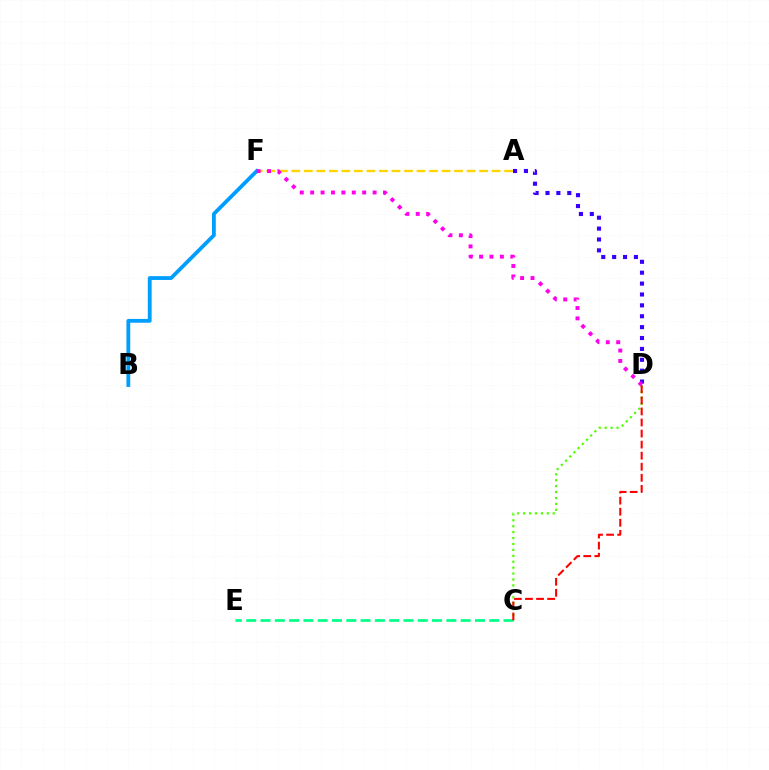{('C', 'D'): [{'color': '#4fff00', 'line_style': 'dotted', 'thickness': 1.61}, {'color': '#ff0000', 'line_style': 'dashed', 'thickness': 1.5}], ('A', 'D'): [{'color': '#3700ff', 'line_style': 'dotted', 'thickness': 2.96}], ('C', 'E'): [{'color': '#00ff86', 'line_style': 'dashed', 'thickness': 1.94}], ('A', 'F'): [{'color': '#ffd500', 'line_style': 'dashed', 'thickness': 1.7}], ('B', 'F'): [{'color': '#009eff', 'line_style': 'solid', 'thickness': 2.74}], ('D', 'F'): [{'color': '#ff00ed', 'line_style': 'dotted', 'thickness': 2.83}]}